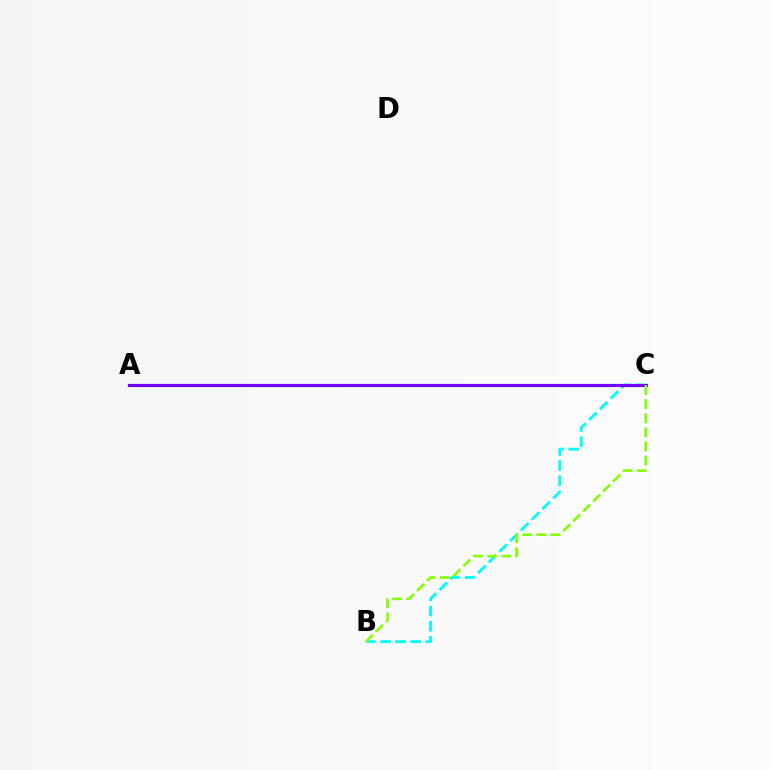{('B', 'C'): [{'color': '#00fff6', 'line_style': 'dashed', 'thickness': 2.06}, {'color': '#84ff00', 'line_style': 'dashed', 'thickness': 1.92}], ('A', 'C'): [{'color': '#ff0000', 'line_style': 'solid', 'thickness': 2.14}, {'color': '#7200ff', 'line_style': 'solid', 'thickness': 2.29}]}